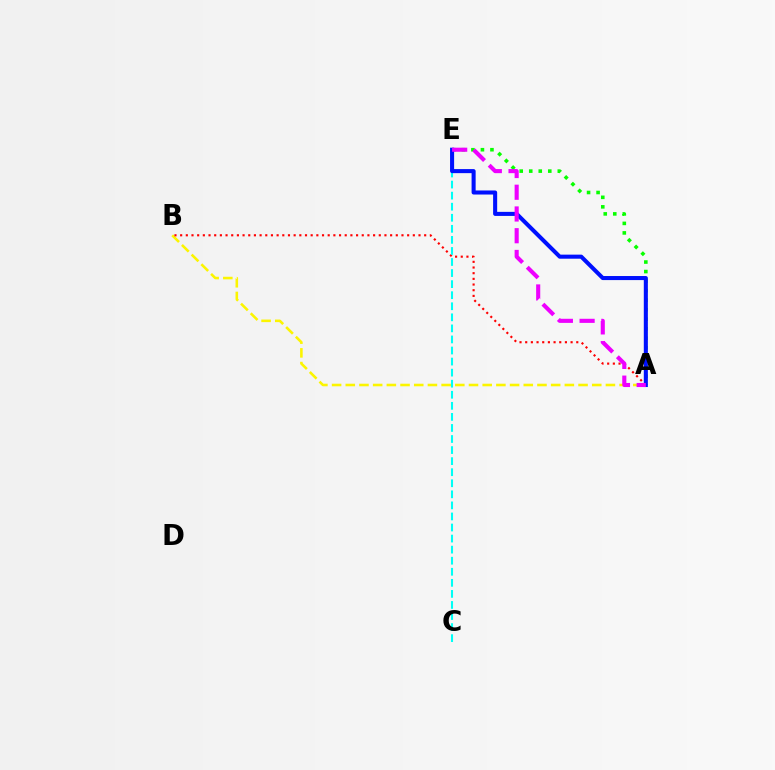{('A', 'E'): [{'color': '#08ff00', 'line_style': 'dotted', 'thickness': 2.59}, {'color': '#0010ff', 'line_style': 'solid', 'thickness': 2.92}, {'color': '#ee00ff', 'line_style': 'dashed', 'thickness': 2.95}], ('A', 'B'): [{'color': '#fcf500', 'line_style': 'dashed', 'thickness': 1.86}, {'color': '#ff0000', 'line_style': 'dotted', 'thickness': 1.54}], ('C', 'E'): [{'color': '#00fff6', 'line_style': 'dashed', 'thickness': 1.5}]}